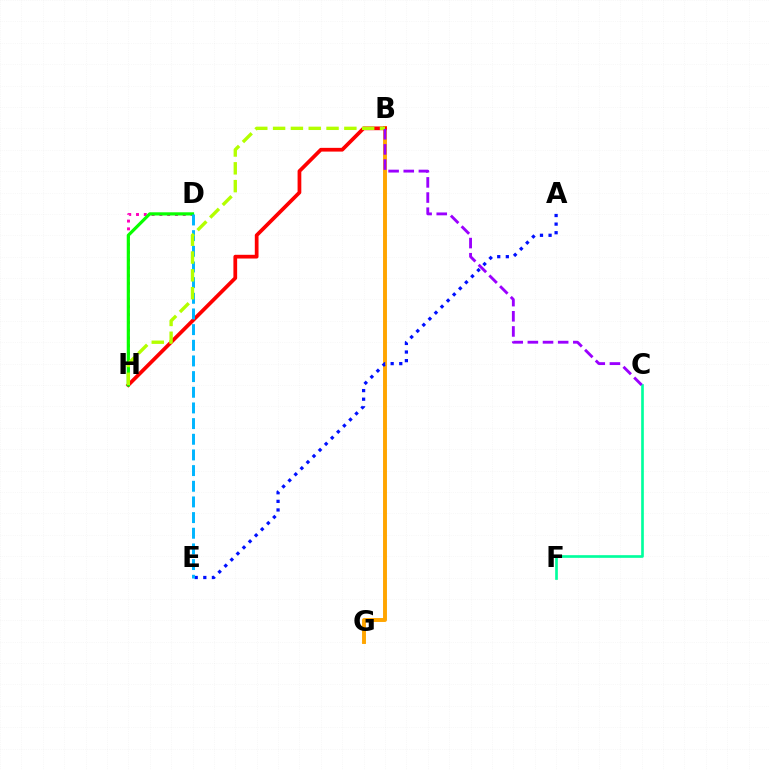{('B', 'G'): [{'color': '#ffa500', 'line_style': 'solid', 'thickness': 2.82}], ('A', 'E'): [{'color': '#0010ff', 'line_style': 'dotted', 'thickness': 2.34}], ('B', 'H'): [{'color': '#ff0000', 'line_style': 'solid', 'thickness': 2.69}, {'color': '#b3ff00', 'line_style': 'dashed', 'thickness': 2.42}], ('C', 'F'): [{'color': '#00ff9d', 'line_style': 'solid', 'thickness': 1.92}], ('D', 'H'): [{'color': '#ff00bd', 'line_style': 'dotted', 'thickness': 2.12}, {'color': '#08ff00', 'line_style': 'solid', 'thickness': 2.3}], ('D', 'E'): [{'color': '#00b5ff', 'line_style': 'dashed', 'thickness': 2.13}], ('B', 'C'): [{'color': '#9b00ff', 'line_style': 'dashed', 'thickness': 2.06}]}